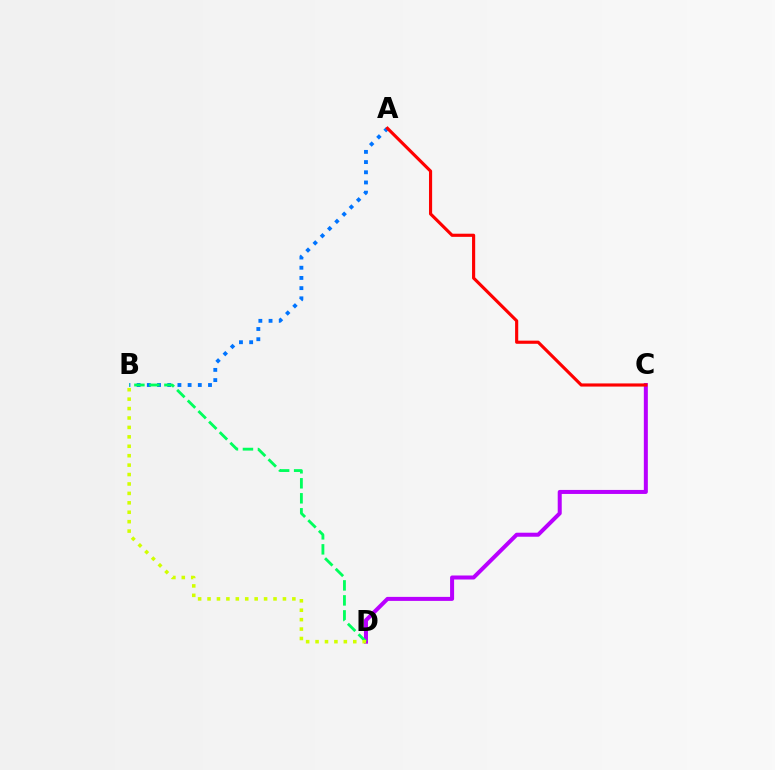{('C', 'D'): [{'color': '#b900ff', 'line_style': 'solid', 'thickness': 2.89}], ('A', 'B'): [{'color': '#0074ff', 'line_style': 'dotted', 'thickness': 2.77}], ('B', 'D'): [{'color': '#00ff5c', 'line_style': 'dashed', 'thickness': 2.04}, {'color': '#d1ff00', 'line_style': 'dotted', 'thickness': 2.56}], ('A', 'C'): [{'color': '#ff0000', 'line_style': 'solid', 'thickness': 2.26}]}